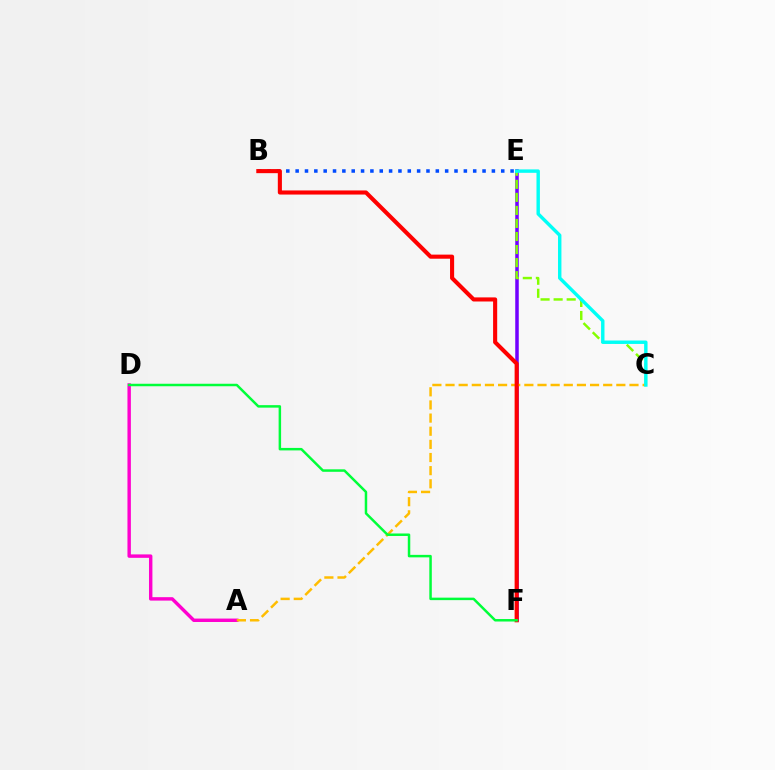{('B', 'E'): [{'color': '#004bff', 'line_style': 'dotted', 'thickness': 2.54}], ('A', 'D'): [{'color': '#ff00cf', 'line_style': 'solid', 'thickness': 2.46}], ('E', 'F'): [{'color': '#7200ff', 'line_style': 'solid', 'thickness': 2.53}], ('C', 'E'): [{'color': '#84ff00', 'line_style': 'dashed', 'thickness': 1.77}, {'color': '#00fff6', 'line_style': 'solid', 'thickness': 2.46}], ('A', 'C'): [{'color': '#ffbd00', 'line_style': 'dashed', 'thickness': 1.79}], ('B', 'F'): [{'color': '#ff0000', 'line_style': 'solid', 'thickness': 2.95}], ('D', 'F'): [{'color': '#00ff39', 'line_style': 'solid', 'thickness': 1.79}]}